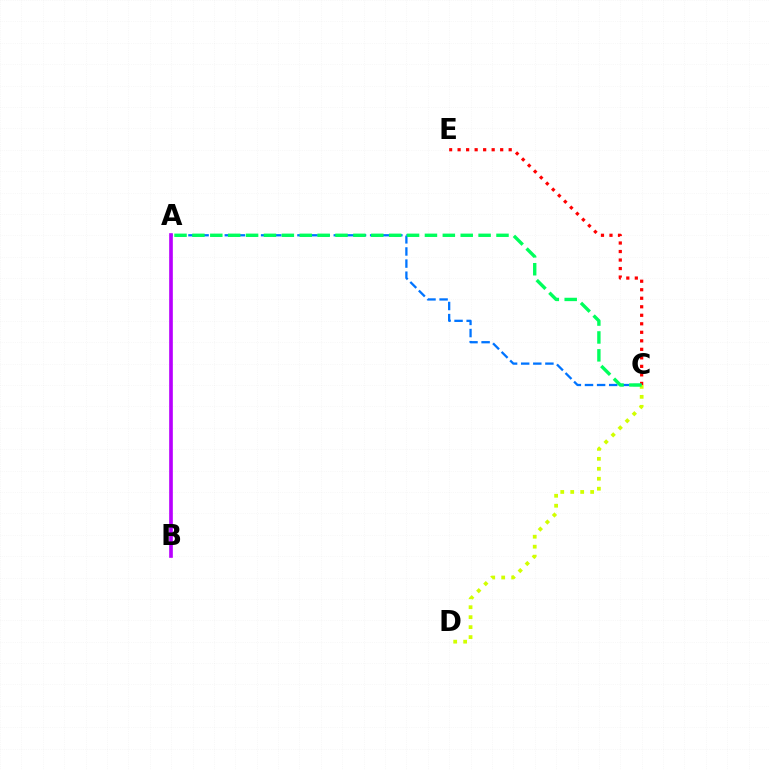{('C', 'E'): [{'color': '#ff0000', 'line_style': 'dotted', 'thickness': 2.31}], ('A', 'C'): [{'color': '#0074ff', 'line_style': 'dashed', 'thickness': 1.65}, {'color': '#00ff5c', 'line_style': 'dashed', 'thickness': 2.43}], ('C', 'D'): [{'color': '#d1ff00', 'line_style': 'dotted', 'thickness': 2.71}], ('A', 'B'): [{'color': '#b900ff', 'line_style': 'solid', 'thickness': 2.63}]}